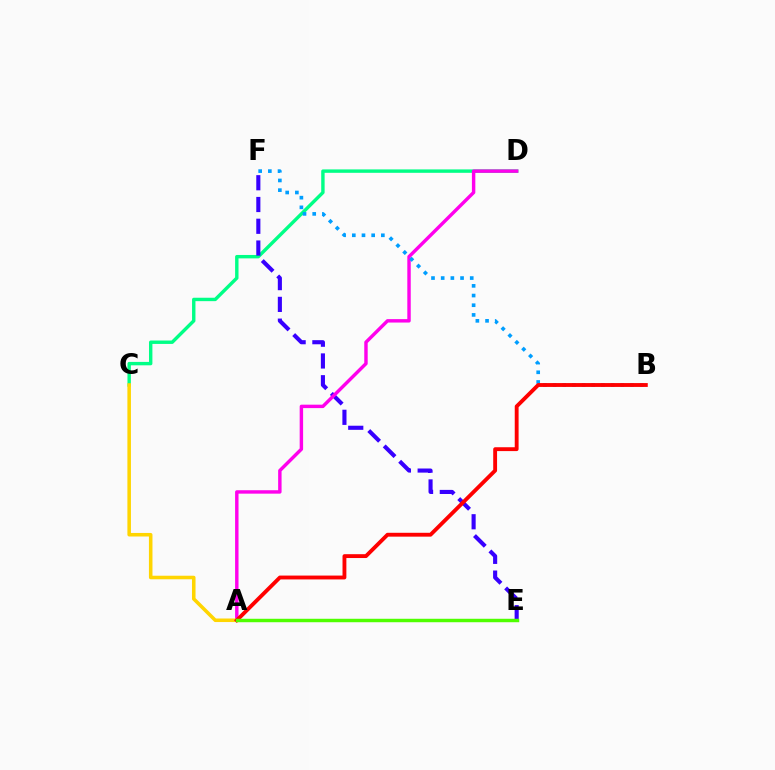{('C', 'D'): [{'color': '#00ff86', 'line_style': 'solid', 'thickness': 2.45}], ('E', 'F'): [{'color': '#3700ff', 'line_style': 'dashed', 'thickness': 2.96}], ('A', 'D'): [{'color': '#ff00ed', 'line_style': 'solid', 'thickness': 2.47}], ('A', 'C'): [{'color': '#ffd500', 'line_style': 'solid', 'thickness': 2.55}], ('B', 'F'): [{'color': '#009eff', 'line_style': 'dotted', 'thickness': 2.63}], ('A', 'B'): [{'color': '#ff0000', 'line_style': 'solid', 'thickness': 2.78}], ('A', 'E'): [{'color': '#4fff00', 'line_style': 'solid', 'thickness': 2.48}]}